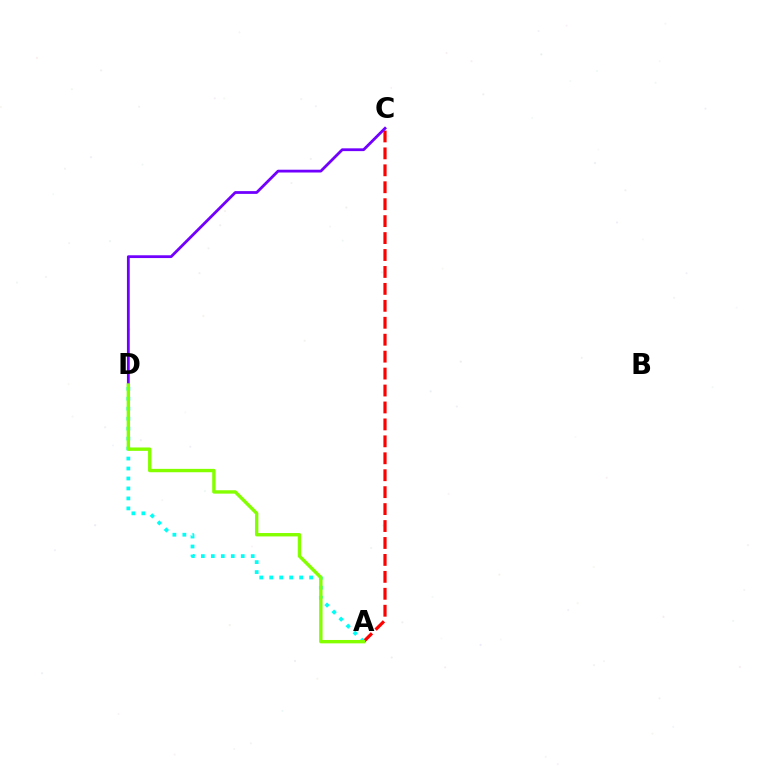{('A', 'C'): [{'color': '#ff0000', 'line_style': 'dashed', 'thickness': 2.3}], ('C', 'D'): [{'color': '#7200ff', 'line_style': 'solid', 'thickness': 2.01}], ('A', 'D'): [{'color': '#00fff6', 'line_style': 'dotted', 'thickness': 2.71}, {'color': '#84ff00', 'line_style': 'solid', 'thickness': 2.43}]}